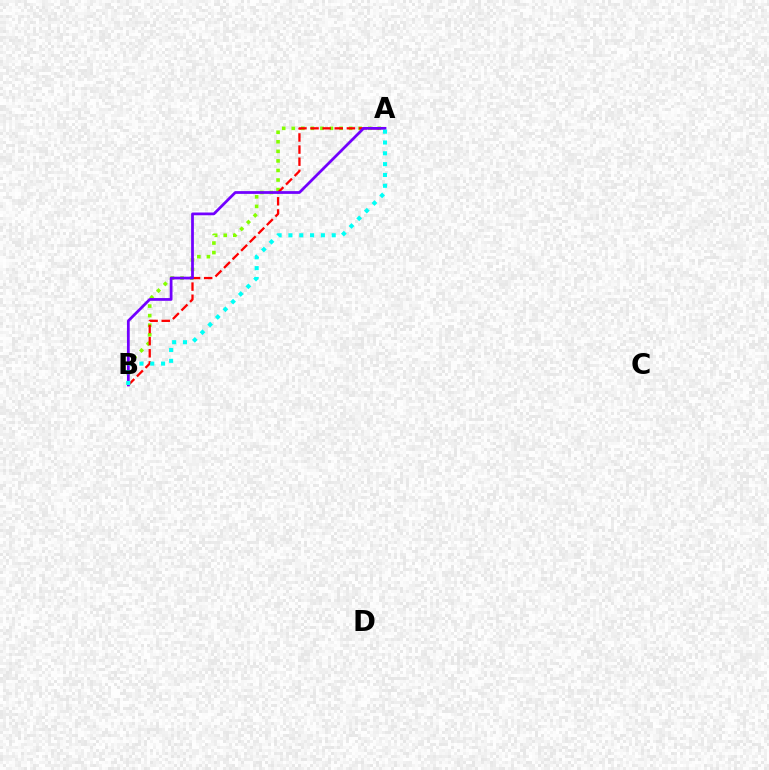{('A', 'B'): [{'color': '#84ff00', 'line_style': 'dotted', 'thickness': 2.6}, {'color': '#ff0000', 'line_style': 'dashed', 'thickness': 1.65}, {'color': '#7200ff', 'line_style': 'solid', 'thickness': 1.98}, {'color': '#00fff6', 'line_style': 'dotted', 'thickness': 2.94}]}